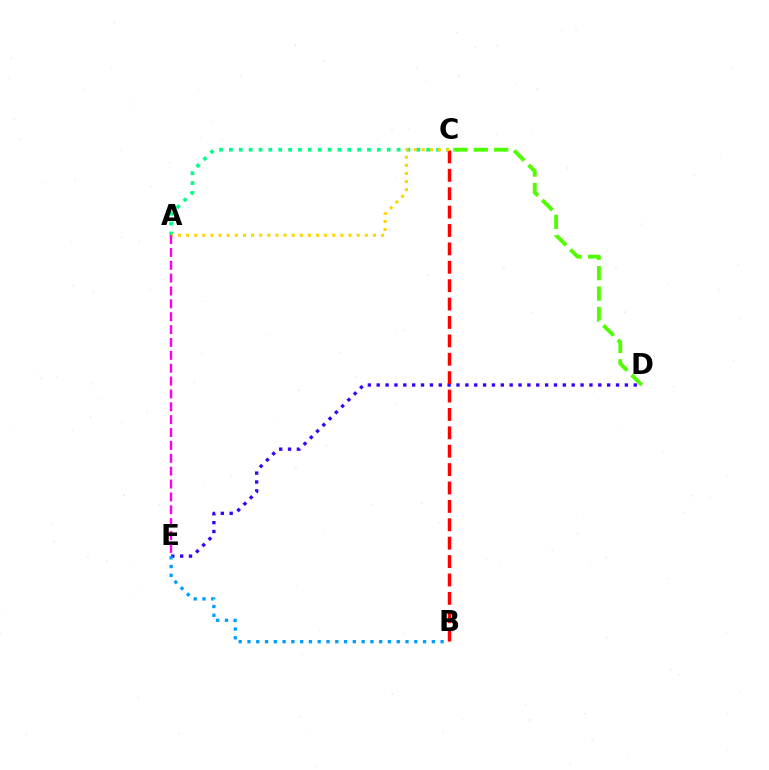{('C', 'D'): [{'color': '#4fff00', 'line_style': 'dashed', 'thickness': 2.77}], ('D', 'E'): [{'color': '#3700ff', 'line_style': 'dotted', 'thickness': 2.41}], ('A', 'C'): [{'color': '#00ff86', 'line_style': 'dotted', 'thickness': 2.68}, {'color': '#ffd500', 'line_style': 'dotted', 'thickness': 2.21}], ('B', 'C'): [{'color': '#ff0000', 'line_style': 'dashed', 'thickness': 2.5}], ('B', 'E'): [{'color': '#009eff', 'line_style': 'dotted', 'thickness': 2.39}], ('A', 'E'): [{'color': '#ff00ed', 'line_style': 'dashed', 'thickness': 1.75}]}